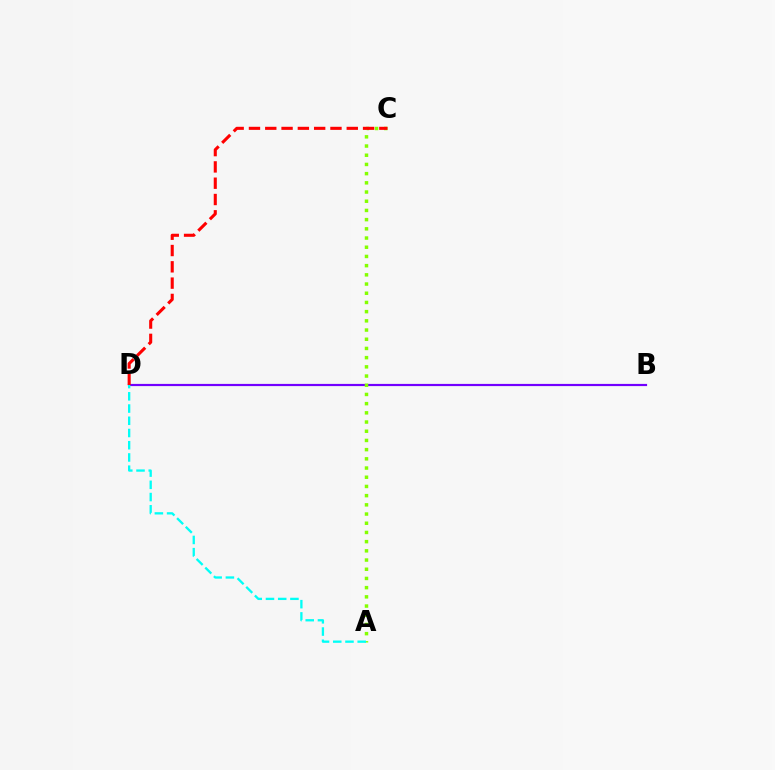{('B', 'D'): [{'color': '#7200ff', 'line_style': 'solid', 'thickness': 1.58}], ('A', 'C'): [{'color': '#84ff00', 'line_style': 'dotted', 'thickness': 2.5}], ('A', 'D'): [{'color': '#00fff6', 'line_style': 'dashed', 'thickness': 1.66}], ('C', 'D'): [{'color': '#ff0000', 'line_style': 'dashed', 'thickness': 2.21}]}